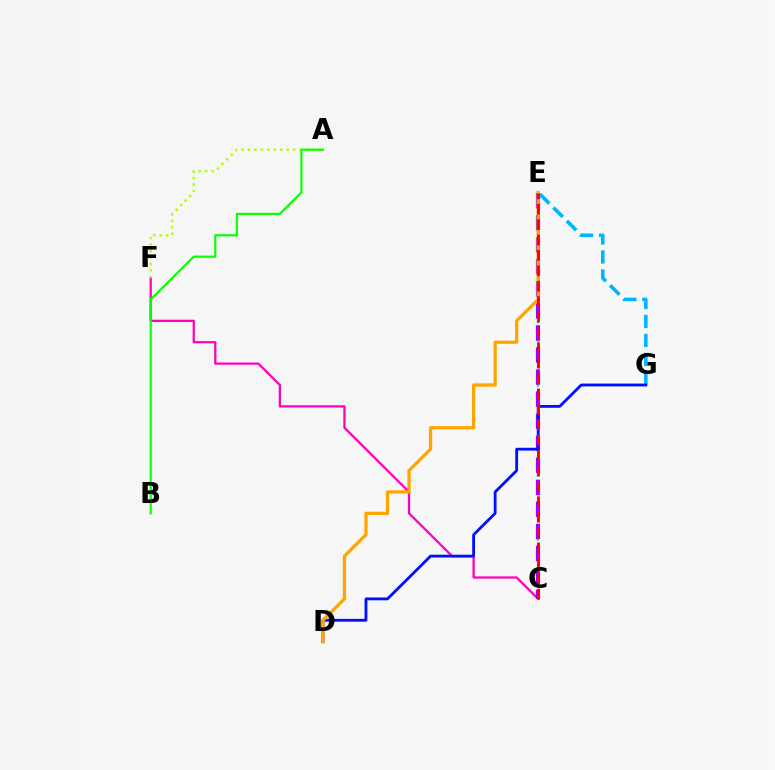{('E', 'G'): [{'color': '#00b5ff', 'line_style': 'dashed', 'thickness': 2.58}], ('C', 'F'): [{'color': '#ff00bd', 'line_style': 'solid', 'thickness': 1.62}], ('A', 'F'): [{'color': '#b3ff00', 'line_style': 'dotted', 'thickness': 1.76}], ('C', 'E'): [{'color': '#00ff9d', 'line_style': 'dotted', 'thickness': 1.74}, {'color': '#9b00ff', 'line_style': 'dashed', 'thickness': 3.0}, {'color': '#ff0000', 'line_style': 'dashed', 'thickness': 2.09}], ('A', 'B'): [{'color': '#08ff00', 'line_style': 'solid', 'thickness': 1.55}], ('D', 'G'): [{'color': '#0010ff', 'line_style': 'solid', 'thickness': 2.03}], ('D', 'E'): [{'color': '#ffa500', 'line_style': 'solid', 'thickness': 2.36}]}